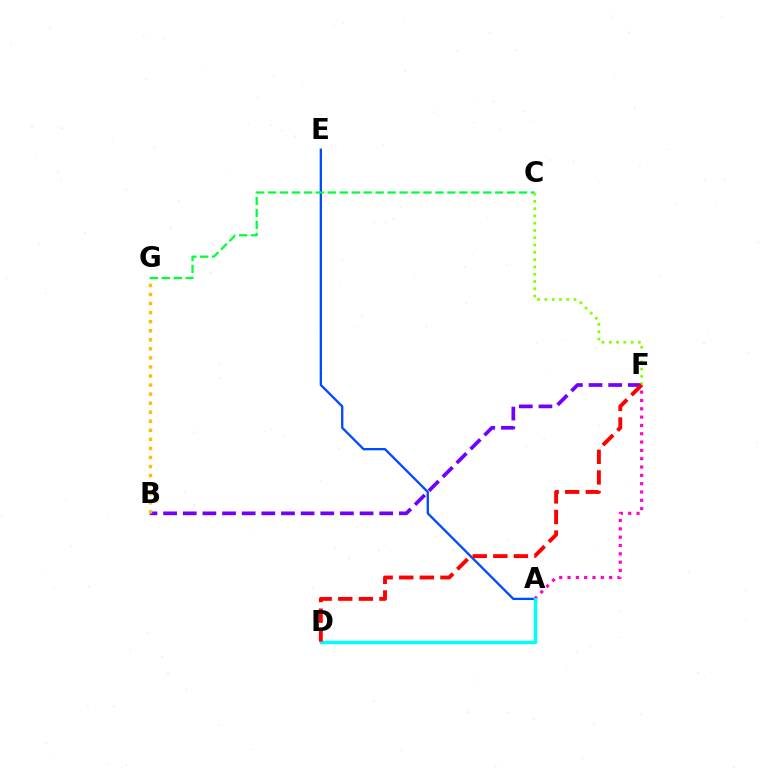{('A', 'E'): [{'color': '#004bff', 'line_style': 'solid', 'thickness': 1.66}], ('A', 'F'): [{'color': '#ff00cf', 'line_style': 'dotted', 'thickness': 2.26}], ('C', 'G'): [{'color': '#00ff39', 'line_style': 'dashed', 'thickness': 1.62}], ('B', 'F'): [{'color': '#7200ff', 'line_style': 'dashed', 'thickness': 2.67}], ('C', 'F'): [{'color': '#84ff00', 'line_style': 'dotted', 'thickness': 1.98}], ('A', 'D'): [{'color': '#00fff6', 'line_style': 'solid', 'thickness': 2.51}], ('D', 'F'): [{'color': '#ff0000', 'line_style': 'dashed', 'thickness': 2.8}], ('B', 'G'): [{'color': '#ffbd00', 'line_style': 'dotted', 'thickness': 2.46}]}